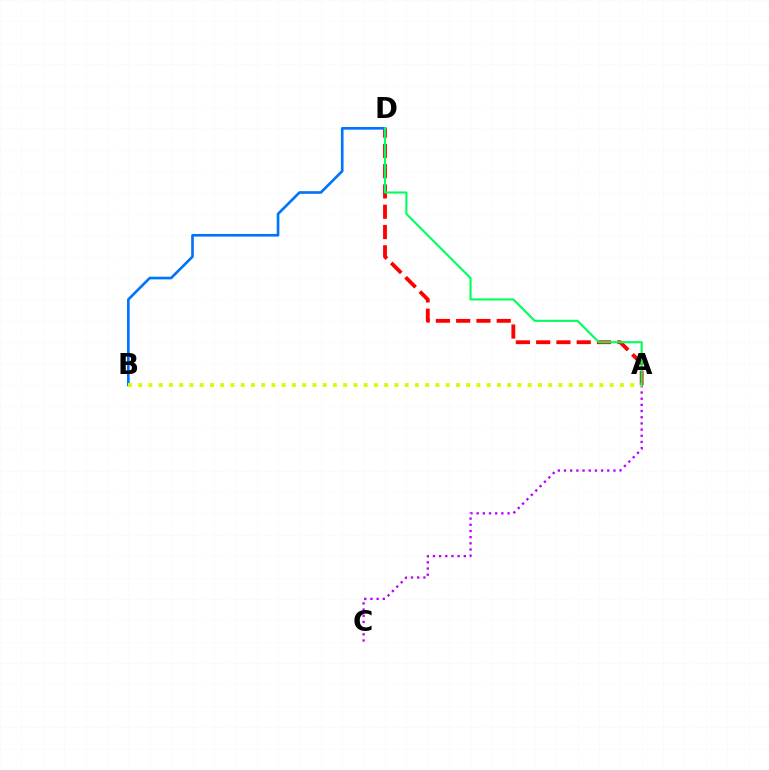{('A', 'D'): [{'color': '#ff0000', 'line_style': 'dashed', 'thickness': 2.75}, {'color': '#00ff5c', 'line_style': 'solid', 'thickness': 1.52}], ('B', 'D'): [{'color': '#0074ff', 'line_style': 'solid', 'thickness': 1.91}], ('A', 'C'): [{'color': '#b900ff', 'line_style': 'dotted', 'thickness': 1.68}], ('A', 'B'): [{'color': '#d1ff00', 'line_style': 'dotted', 'thickness': 2.78}]}